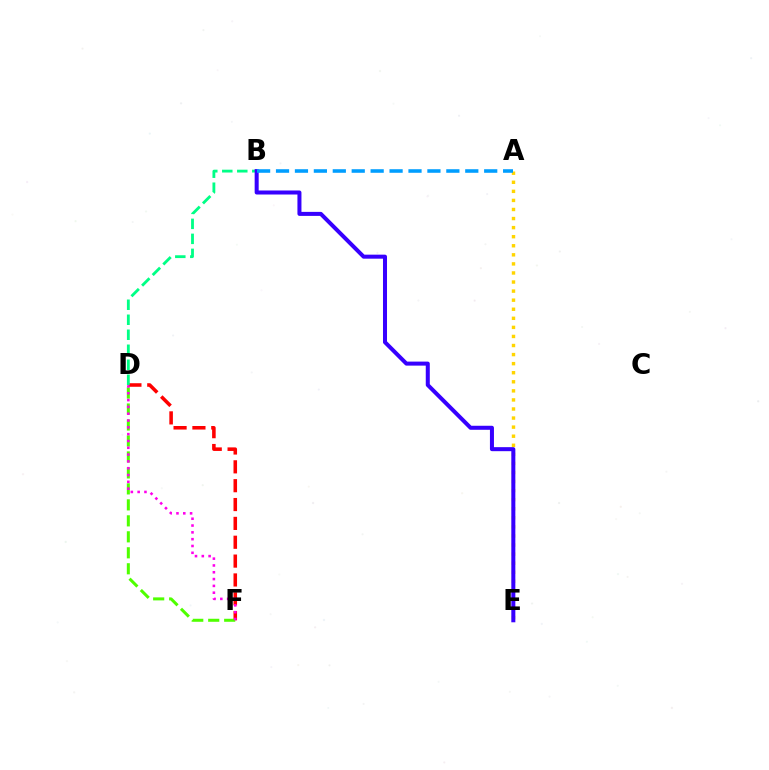{('A', 'E'): [{'color': '#ffd500', 'line_style': 'dotted', 'thickness': 2.46}], ('D', 'F'): [{'color': '#ff0000', 'line_style': 'dashed', 'thickness': 2.56}, {'color': '#4fff00', 'line_style': 'dashed', 'thickness': 2.17}, {'color': '#ff00ed', 'line_style': 'dotted', 'thickness': 1.85}], ('B', 'D'): [{'color': '#00ff86', 'line_style': 'dashed', 'thickness': 2.04}], ('B', 'E'): [{'color': '#3700ff', 'line_style': 'solid', 'thickness': 2.89}], ('A', 'B'): [{'color': '#009eff', 'line_style': 'dashed', 'thickness': 2.57}]}